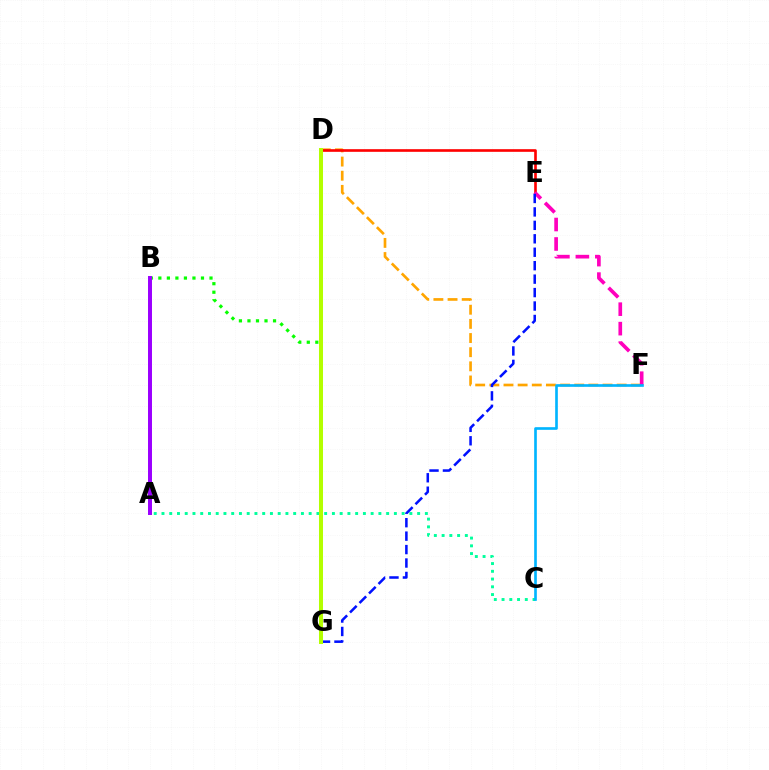{('D', 'F'): [{'color': '#ffa500', 'line_style': 'dashed', 'thickness': 1.92}], ('B', 'G'): [{'color': '#08ff00', 'line_style': 'dotted', 'thickness': 2.32}], ('D', 'E'): [{'color': '#ff0000', 'line_style': 'solid', 'thickness': 1.9}], ('A', 'C'): [{'color': '#00ff9d', 'line_style': 'dotted', 'thickness': 2.1}], ('E', 'F'): [{'color': '#ff00bd', 'line_style': 'dashed', 'thickness': 2.65}], ('C', 'F'): [{'color': '#00b5ff', 'line_style': 'solid', 'thickness': 1.91}], ('E', 'G'): [{'color': '#0010ff', 'line_style': 'dashed', 'thickness': 1.83}], ('D', 'G'): [{'color': '#b3ff00', 'line_style': 'solid', 'thickness': 2.9}], ('A', 'B'): [{'color': '#9b00ff', 'line_style': 'solid', 'thickness': 2.87}]}